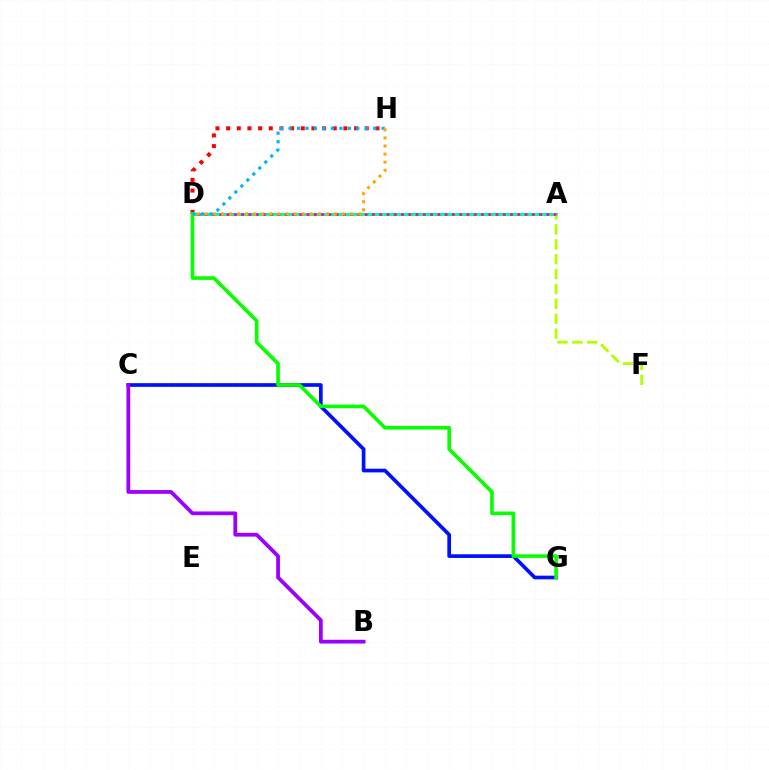{('C', 'G'): [{'color': '#0010ff', 'line_style': 'solid', 'thickness': 2.65}], ('A', 'D'): [{'color': '#00ff9d', 'line_style': 'solid', 'thickness': 2.16}, {'color': '#ff00bd', 'line_style': 'dotted', 'thickness': 1.97}], ('D', 'H'): [{'color': '#ff0000', 'line_style': 'dotted', 'thickness': 2.9}, {'color': '#00b5ff', 'line_style': 'dotted', 'thickness': 2.3}, {'color': '#ffa500', 'line_style': 'dotted', 'thickness': 2.19}], ('D', 'G'): [{'color': '#08ff00', 'line_style': 'solid', 'thickness': 2.62}], ('A', 'F'): [{'color': '#b3ff00', 'line_style': 'dashed', 'thickness': 2.02}], ('B', 'C'): [{'color': '#9b00ff', 'line_style': 'solid', 'thickness': 2.71}]}